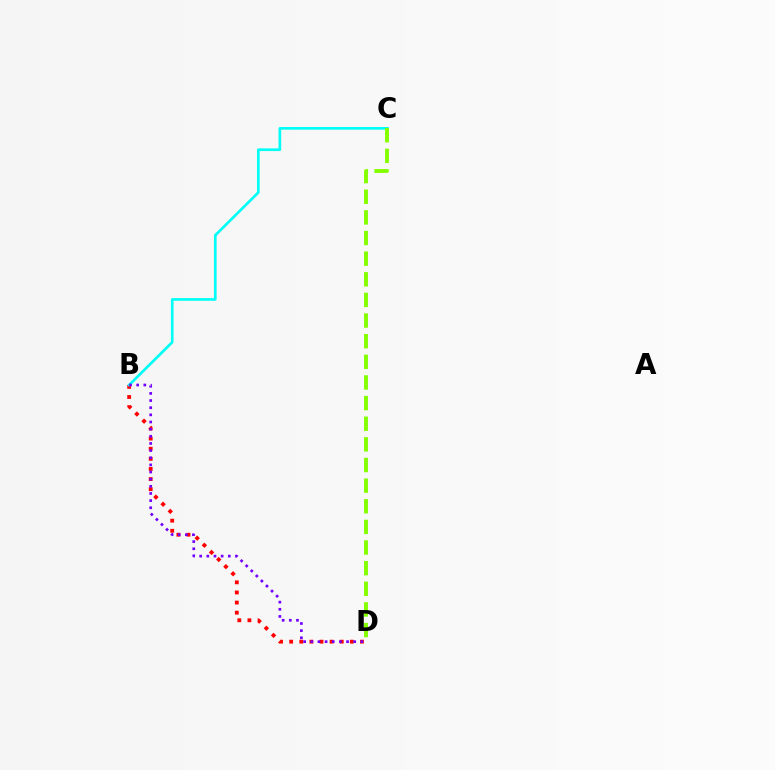{('B', 'D'): [{'color': '#ff0000', 'line_style': 'dotted', 'thickness': 2.75}, {'color': '#7200ff', 'line_style': 'dotted', 'thickness': 1.94}], ('B', 'C'): [{'color': '#00fff6', 'line_style': 'solid', 'thickness': 1.93}], ('C', 'D'): [{'color': '#84ff00', 'line_style': 'dashed', 'thickness': 2.8}]}